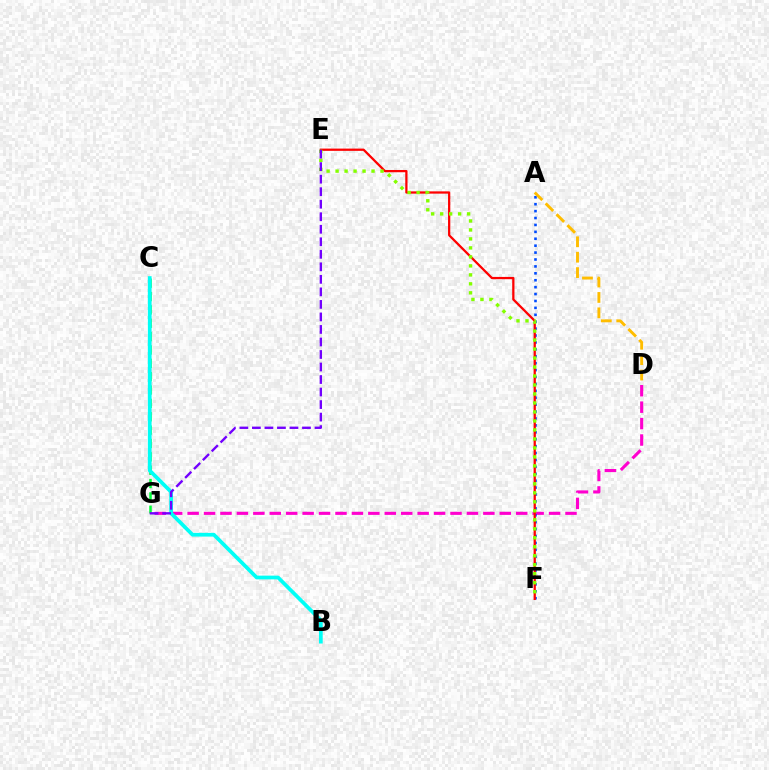{('D', 'G'): [{'color': '#ff00cf', 'line_style': 'dashed', 'thickness': 2.23}], ('A', 'F'): [{'color': '#004bff', 'line_style': 'dotted', 'thickness': 1.88}], ('E', 'F'): [{'color': '#ff0000', 'line_style': 'solid', 'thickness': 1.63}, {'color': '#84ff00', 'line_style': 'dotted', 'thickness': 2.44}], ('C', 'G'): [{'color': '#00ff39', 'line_style': 'dashed', 'thickness': 1.81}], ('B', 'C'): [{'color': '#00fff6', 'line_style': 'solid', 'thickness': 2.69}], ('E', 'G'): [{'color': '#7200ff', 'line_style': 'dashed', 'thickness': 1.7}], ('A', 'D'): [{'color': '#ffbd00', 'line_style': 'dashed', 'thickness': 2.09}]}